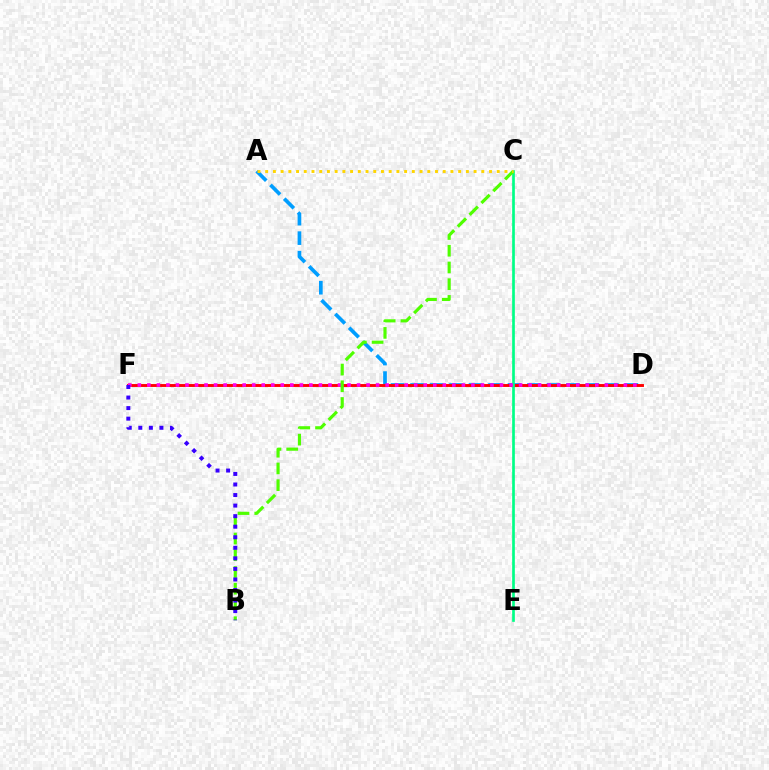{('A', 'D'): [{'color': '#009eff', 'line_style': 'dashed', 'thickness': 2.65}], ('D', 'F'): [{'color': '#ff0000', 'line_style': 'solid', 'thickness': 2.09}, {'color': '#ff00ed', 'line_style': 'dotted', 'thickness': 2.59}], ('C', 'E'): [{'color': '#00ff86', 'line_style': 'solid', 'thickness': 1.93}], ('B', 'C'): [{'color': '#4fff00', 'line_style': 'dashed', 'thickness': 2.27}], ('A', 'C'): [{'color': '#ffd500', 'line_style': 'dotted', 'thickness': 2.1}], ('B', 'F'): [{'color': '#3700ff', 'line_style': 'dotted', 'thickness': 2.87}]}